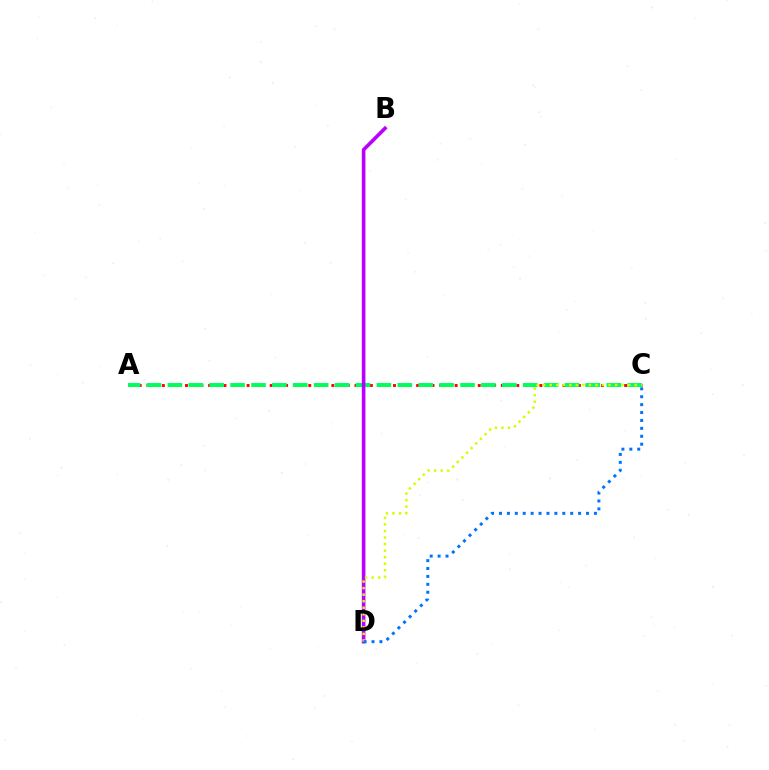{('A', 'C'): [{'color': '#ff0000', 'line_style': 'dotted', 'thickness': 2.09}, {'color': '#00ff5c', 'line_style': 'dashed', 'thickness': 2.84}], ('B', 'D'): [{'color': '#b900ff', 'line_style': 'solid', 'thickness': 2.6}], ('C', 'D'): [{'color': '#d1ff00', 'line_style': 'dotted', 'thickness': 1.78}, {'color': '#0074ff', 'line_style': 'dotted', 'thickness': 2.15}]}